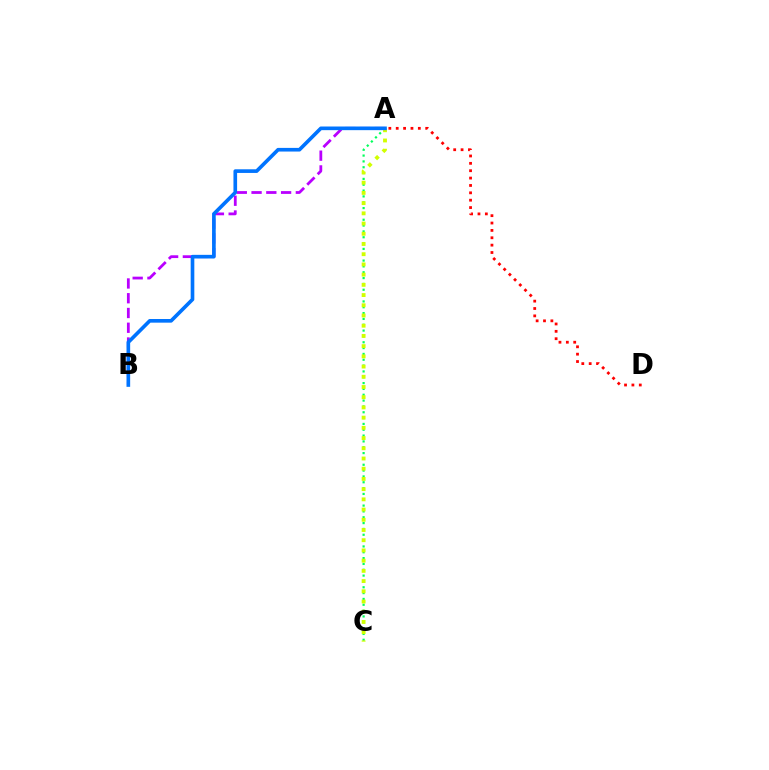{('A', 'C'): [{'color': '#00ff5c', 'line_style': 'dotted', 'thickness': 1.58}, {'color': '#d1ff00', 'line_style': 'dotted', 'thickness': 2.78}], ('A', 'B'): [{'color': '#b900ff', 'line_style': 'dashed', 'thickness': 2.01}, {'color': '#0074ff', 'line_style': 'solid', 'thickness': 2.63}], ('A', 'D'): [{'color': '#ff0000', 'line_style': 'dotted', 'thickness': 2.0}]}